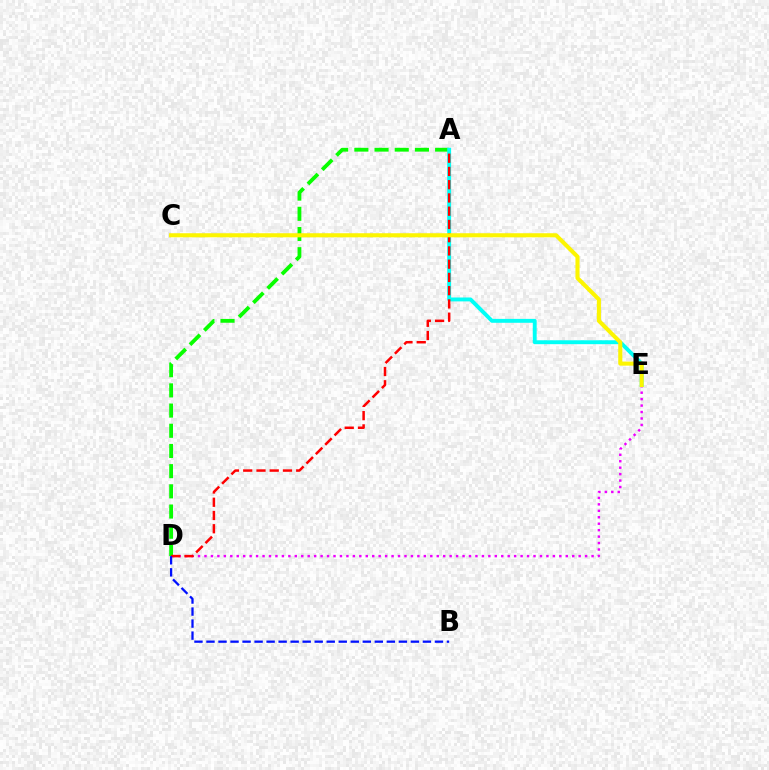{('D', 'E'): [{'color': '#ee00ff', 'line_style': 'dotted', 'thickness': 1.75}], ('A', 'D'): [{'color': '#08ff00', 'line_style': 'dashed', 'thickness': 2.74}, {'color': '#ff0000', 'line_style': 'dashed', 'thickness': 1.8}], ('A', 'E'): [{'color': '#00fff6', 'line_style': 'solid', 'thickness': 2.8}], ('B', 'D'): [{'color': '#0010ff', 'line_style': 'dashed', 'thickness': 1.63}], ('C', 'E'): [{'color': '#fcf500', 'line_style': 'solid', 'thickness': 2.94}]}